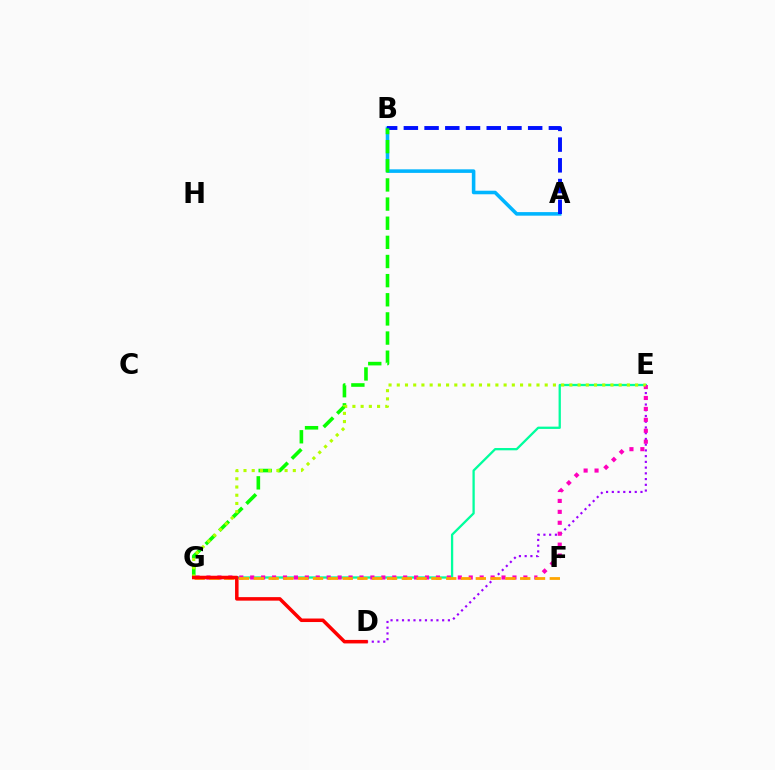{('A', 'B'): [{'color': '#00b5ff', 'line_style': 'solid', 'thickness': 2.57}, {'color': '#0010ff', 'line_style': 'dashed', 'thickness': 2.81}], ('D', 'E'): [{'color': '#9b00ff', 'line_style': 'dotted', 'thickness': 1.56}], ('B', 'G'): [{'color': '#08ff00', 'line_style': 'dashed', 'thickness': 2.6}], ('E', 'G'): [{'color': '#00ff9d', 'line_style': 'solid', 'thickness': 1.65}, {'color': '#ff00bd', 'line_style': 'dotted', 'thickness': 2.97}, {'color': '#b3ff00', 'line_style': 'dotted', 'thickness': 2.23}], ('F', 'G'): [{'color': '#ffa500', 'line_style': 'dashed', 'thickness': 2.01}], ('D', 'G'): [{'color': '#ff0000', 'line_style': 'solid', 'thickness': 2.54}]}